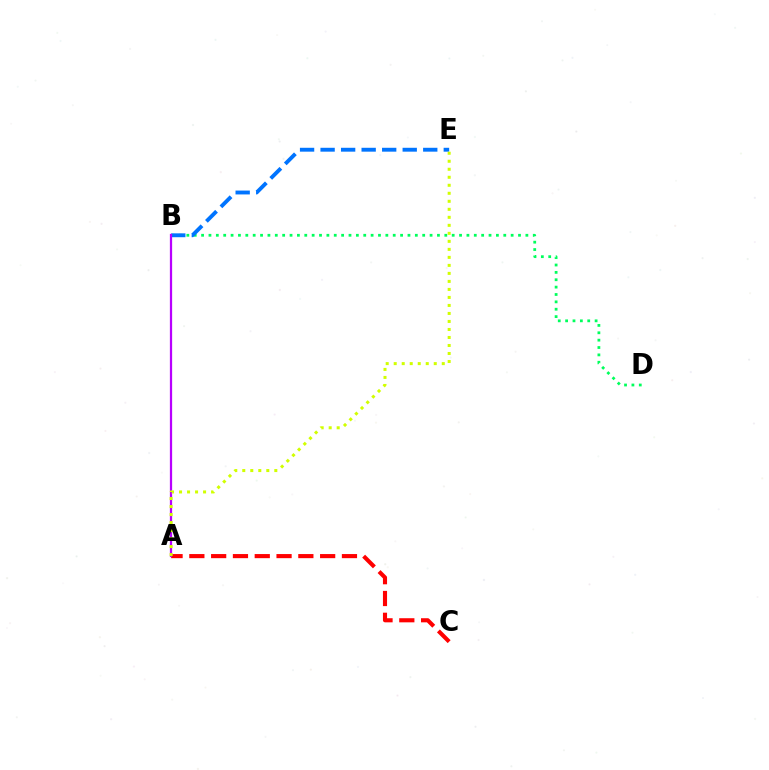{('B', 'D'): [{'color': '#00ff5c', 'line_style': 'dotted', 'thickness': 2.0}], ('A', 'C'): [{'color': '#ff0000', 'line_style': 'dashed', 'thickness': 2.96}], ('B', 'E'): [{'color': '#0074ff', 'line_style': 'dashed', 'thickness': 2.79}], ('A', 'B'): [{'color': '#b900ff', 'line_style': 'solid', 'thickness': 1.62}], ('A', 'E'): [{'color': '#d1ff00', 'line_style': 'dotted', 'thickness': 2.18}]}